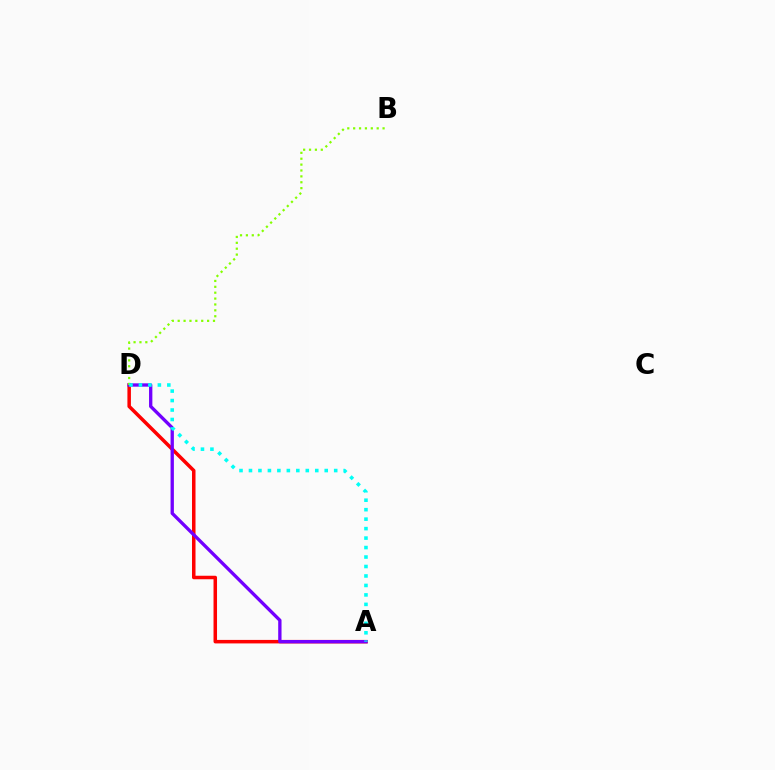{('A', 'D'): [{'color': '#ff0000', 'line_style': 'solid', 'thickness': 2.52}, {'color': '#7200ff', 'line_style': 'solid', 'thickness': 2.4}, {'color': '#00fff6', 'line_style': 'dotted', 'thickness': 2.57}], ('B', 'D'): [{'color': '#84ff00', 'line_style': 'dotted', 'thickness': 1.6}]}